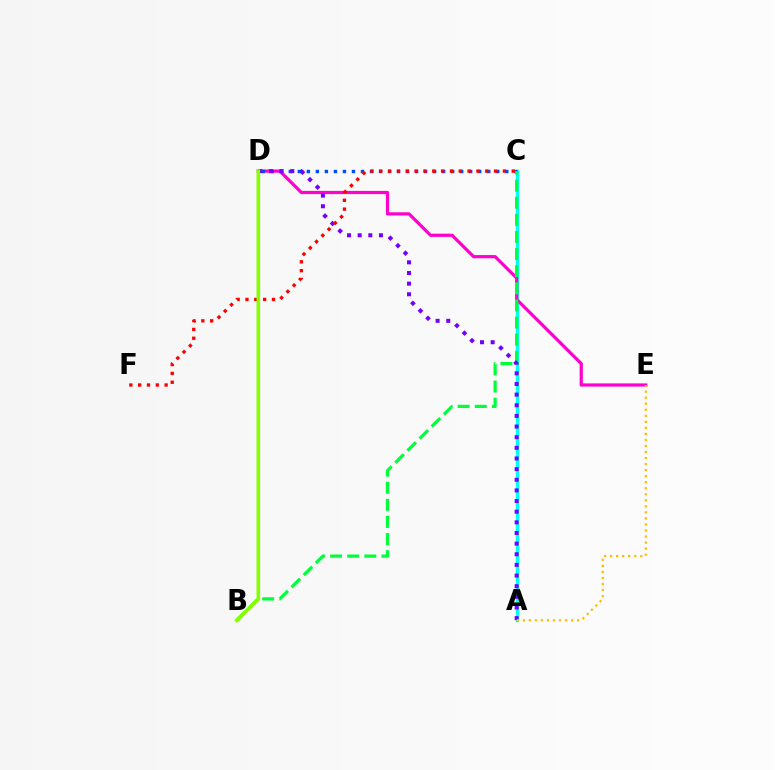{('A', 'C'): [{'color': '#00fff6', 'line_style': 'solid', 'thickness': 2.46}], ('D', 'E'): [{'color': '#ff00cf', 'line_style': 'solid', 'thickness': 2.31}], ('C', 'D'): [{'color': '#004bff', 'line_style': 'dotted', 'thickness': 2.45}], ('B', 'C'): [{'color': '#00ff39', 'line_style': 'dashed', 'thickness': 2.32}], ('A', 'D'): [{'color': '#7200ff', 'line_style': 'dotted', 'thickness': 2.89}], ('C', 'F'): [{'color': '#ff0000', 'line_style': 'dotted', 'thickness': 2.4}], ('A', 'E'): [{'color': '#ffbd00', 'line_style': 'dotted', 'thickness': 1.64}], ('B', 'D'): [{'color': '#84ff00', 'line_style': 'solid', 'thickness': 2.6}]}